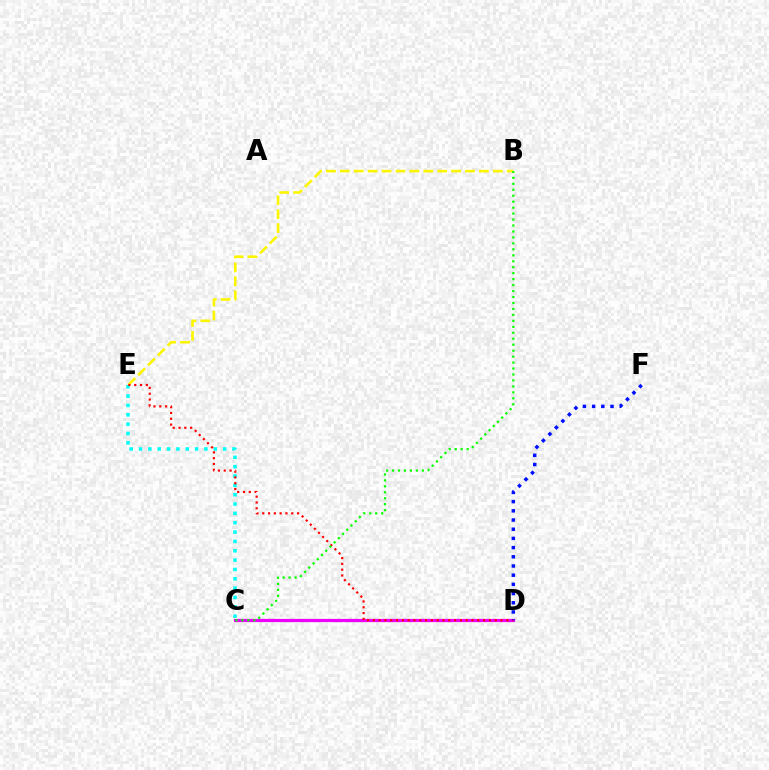{('C', 'D'): [{'color': '#ee00ff', 'line_style': 'solid', 'thickness': 2.32}], ('B', 'E'): [{'color': '#fcf500', 'line_style': 'dashed', 'thickness': 1.89}], ('C', 'E'): [{'color': '#00fff6', 'line_style': 'dotted', 'thickness': 2.54}], ('D', 'E'): [{'color': '#ff0000', 'line_style': 'dotted', 'thickness': 1.58}], ('B', 'C'): [{'color': '#08ff00', 'line_style': 'dotted', 'thickness': 1.62}], ('D', 'F'): [{'color': '#0010ff', 'line_style': 'dotted', 'thickness': 2.5}]}